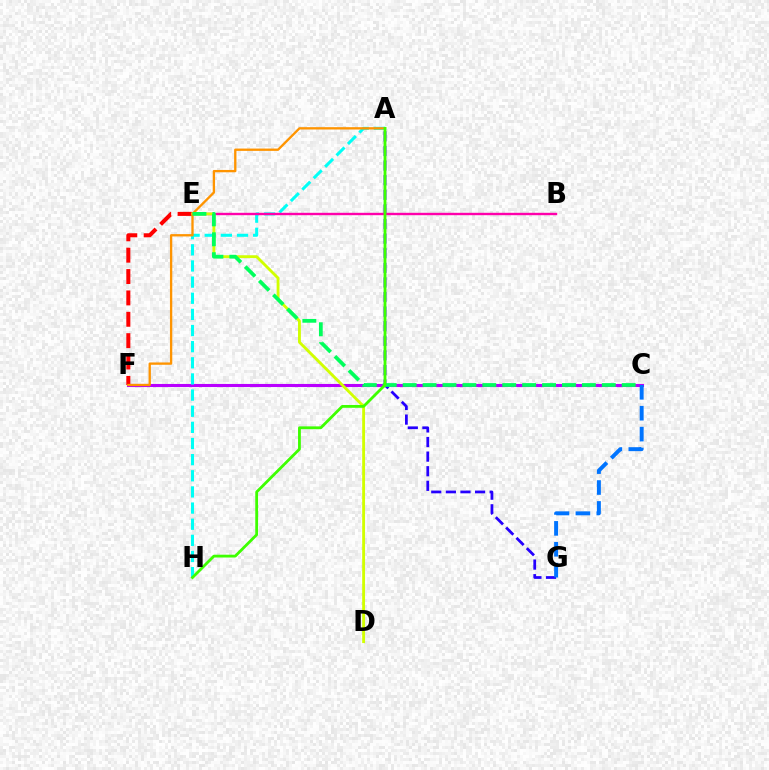{('C', 'F'): [{'color': '#b900ff', 'line_style': 'solid', 'thickness': 2.23}], ('A', 'H'): [{'color': '#00fff6', 'line_style': 'dashed', 'thickness': 2.19}, {'color': '#3dff00', 'line_style': 'solid', 'thickness': 2.02}], ('E', 'F'): [{'color': '#ff0000', 'line_style': 'dashed', 'thickness': 2.9}], ('A', 'G'): [{'color': '#2500ff', 'line_style': 'dashed', 'thickness': 1.98}], ('B', 'E'): [{'color': '#ff00ac', 'line_style': 'solid', 'thickness': 1.72}], ('C', 'G'): [{'color': '#0074ff', 'line_style': 'dashed', 'thickness': 2.84}], ('D', 'E'): [{'color': '#d1ff00', 'line_style': 'solid', 'thickness': 2.05}], ('A', 'F'): [{'color': '#ff9400', 'line_style': 'solid', 'thickness': 1.67}], ('C', 'E'): [{'color': '#00ff5c', 'line_style': 'dashed', 'thickness': 2.71}]}